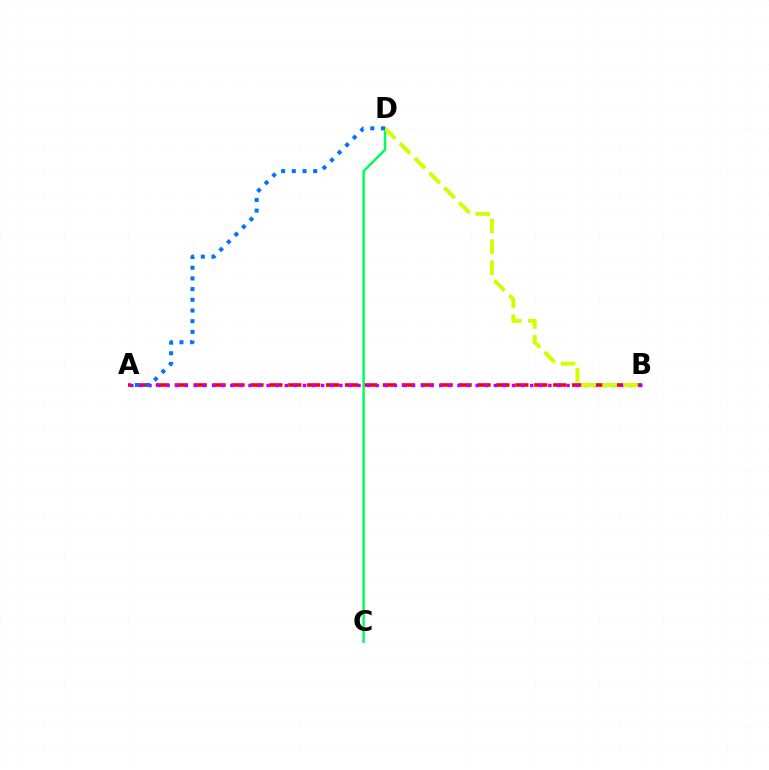{('A', 'B'): [{'color': '#ff0000', 'line_style': 'dashed', 'thickness': 2.57}, {'color': '#b900ff', 'line_style': 'dotted', 'thickness': 2.47}], ('C', 'D'): [{'color': '#00ff5c', 'line_style': 'solid', 'thickness': 1.79}], ('B', 'D'): [{'color': '#d1ff00', 'line_style': 'dashed', 'thickness': 2.85}], ('A', 'D'): [{'color': '#0074ff', 'line_style': 'dotted', 'thickness': 2.9}]}